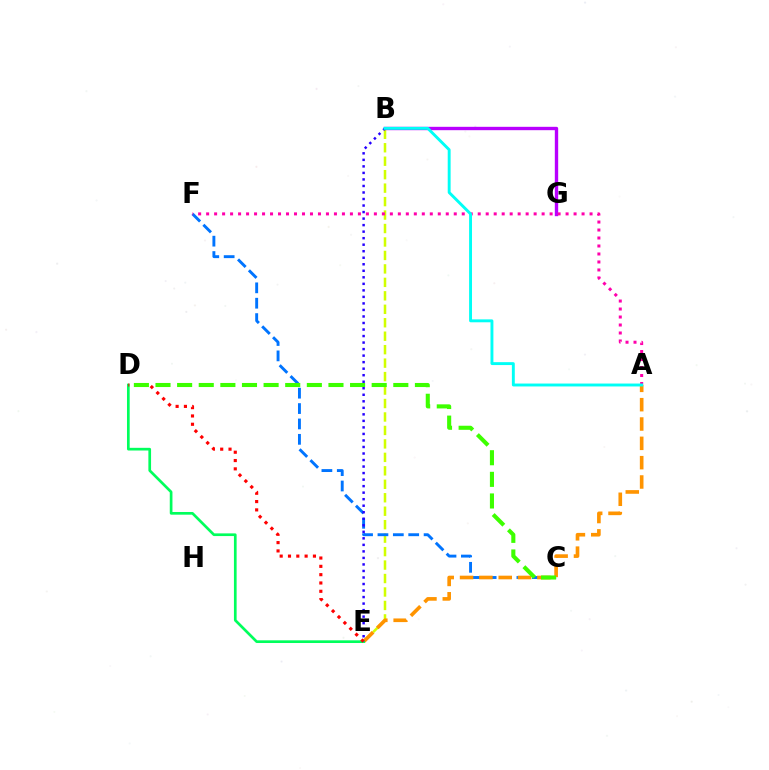{('B', 'E'): [{'color': '#d1ff00', 'line_style': 'dashed', 'thickness': 1.83}, {'color': '#2500ff', 'line_style': 'dotted', 'thickness': 1.77}], ('C', 'F'): [{'color': '#0074ff', 'line_style': 'dashed', 'thickness': 2.09}], ('A', 'E'): [{'color': '#ff9400', 'line_style': 'dashed', 'thickness': 2.63}], ('B', 'G'): [{'color': '#b900ff', 'line_style': 'solid', 'thickness': 2.42}], ('D', 'E'): [{'color': '#00ff5c', 'line_style': 'solid', 'thickness': 1.94}, {'color': '#ff0000', 'line_style': 'dotted', 'thickness': 2.26}], ('A', 'F'): [{'color': '#ff00ac', 'line_style': 'dotted', 'thickness': 2.17}], ('C', 'D'): [{'color': '#3dff00', 'line_style': 'dashed', 'thickness': 2.94}], ('A', 'B'): [{'color': '#00fff6', 'line_style': 'solid', 'thickness': 2.09}]}